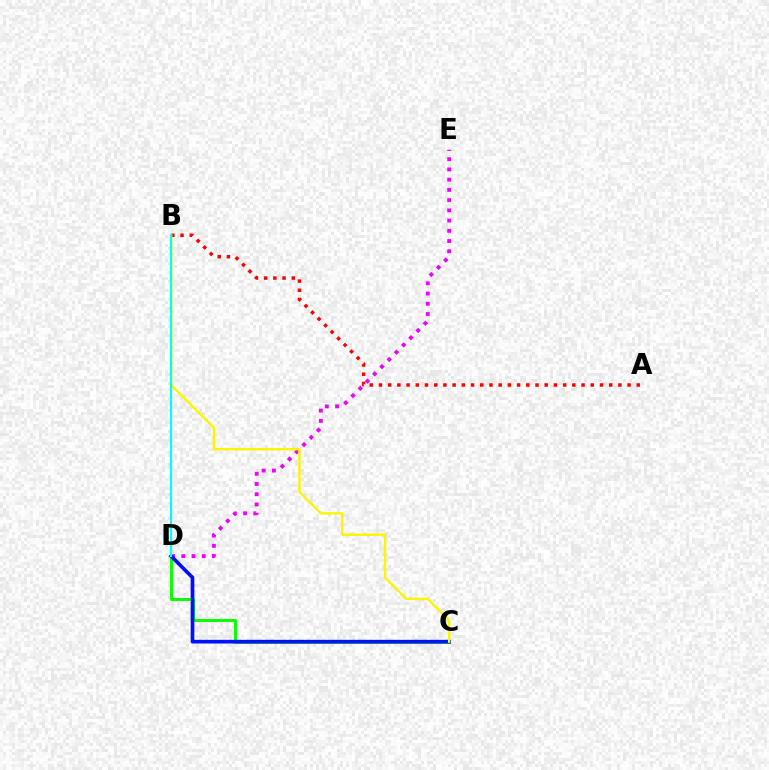{('D', 'E'): [{'color': '#ee00ff', 'line_style': 'dotted', 'thickness': 2.78}], ('C', 'D'): [{'color': '#08ff00', 'line_style': 'solid', 'thickness': 2.13}, {'color': '#0010ff', 'line_style': 'solid', 'thickness': 2.65}], ('A', 'B'): [{'color': '#ff0000', 'line_style': 'dotted', 'thickness': 2.5}], ('B', 'C'): [{'color': '#fcf500', 'line_style': 'solid', 'thickness': 1.72}], ('B', 'D'): [{'color': '#00fff6', 'line_style': 'solid', 'thickness': 1.58}]}